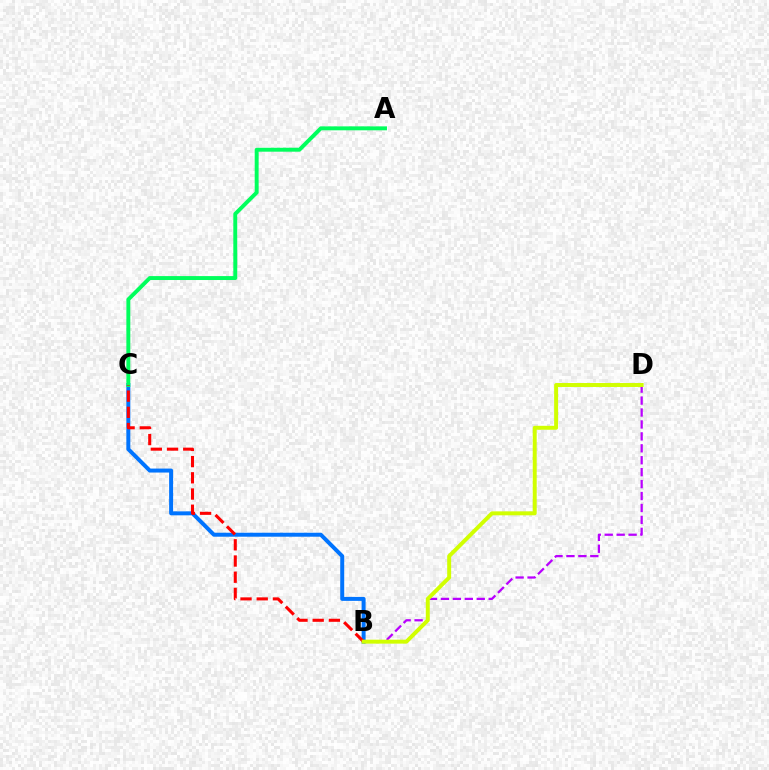{('B', 'C'): [{'color': '#0074ff', 'line_style': 'solid', 'thickness': 2.86}, {'color': '#ff0000', 'line_style': 'dashed', 'thickness': 2.2}], ('B', 'D'): [{'color': '#b900ff', 'line_style': 'dashed', 'thickness': 1.62}, {'color': '#d1ff00', 'line_style': 'solid', 'thickness': 2.84}], ('A', 'C'): [{'color': '#00ff5c', 'line_style': 'solid', 'thickness': 2.83}]}